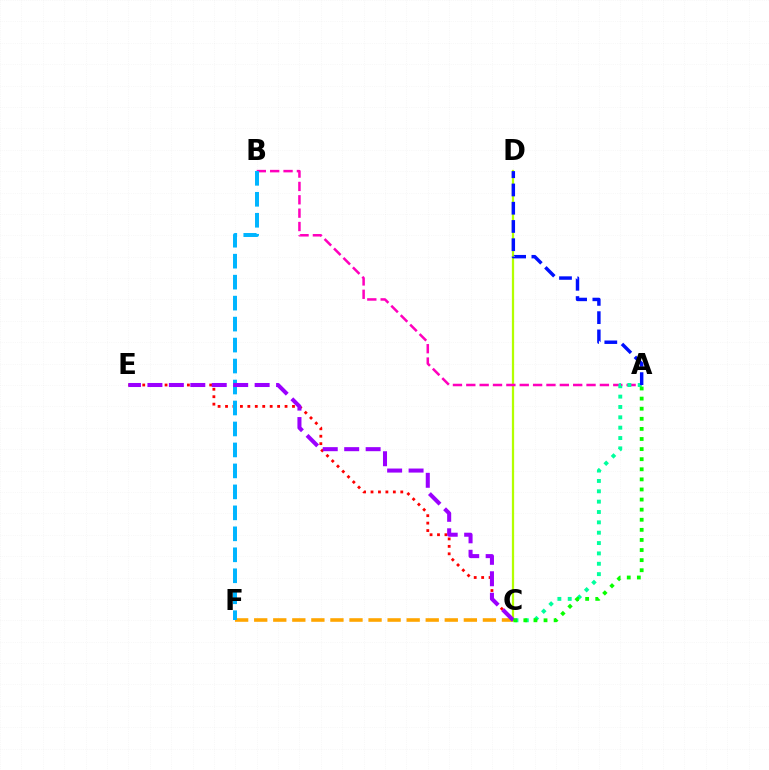{('C', 'D'): [{'color': '#b3ff00', 'line_style': 'solid', 'thickness': 1.62}], ('A', 'B'): [{'color': '#ff00bd', 'line_style': 'dashed', 'thickness': 1.81}], ('C', 'F'): [{'color': '#ffa500', 'line_style': 'dashed', 'thickness': 2.59}], ('C', 'E'): [{'color': '#ff0000', 'line_style': 'dotted', 'thickness': 2.02}, {'color': '#9b00ff', 'line_style': 'dashed', 'thickness': 2.91}], ('A', 'C'): [{'color': '#00ff9d', 'line_style': 'dotted', 'thickness': 2.81}, {'color': '#08ff00', 'line_style': 'dotted', 'thickness': 2.74}], ('B', 'F'): [{'color': '#00b5ff', 'line_style': 'dashed', 'thickness': 2.85}], ('A', 'D'): [{'color': '#0010ff', 'line_style': 'dashed', 'thickness': 2.48}]}